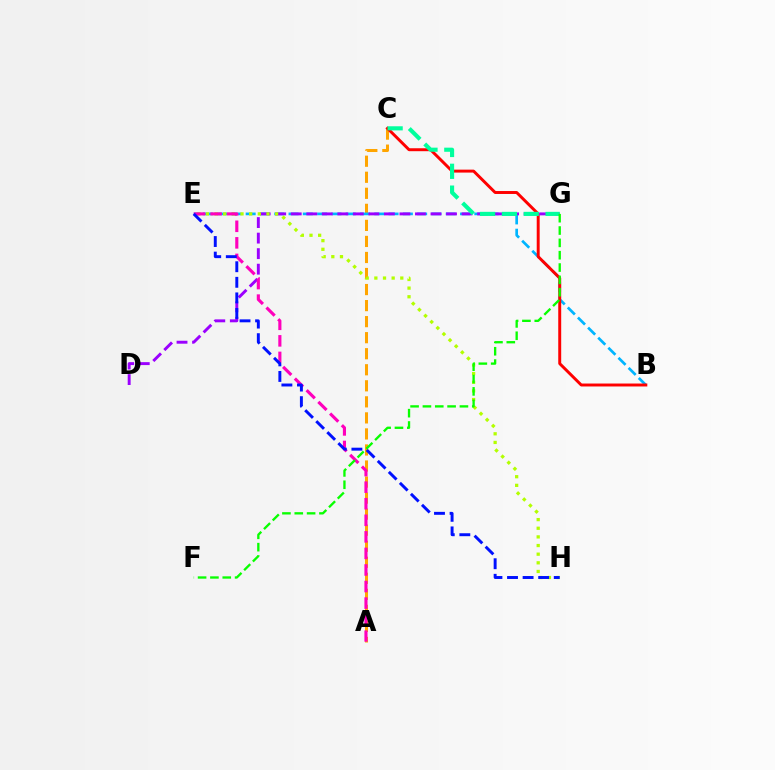{('A', 'C'): [{'color': '#ffa500', 'line_style': 'dashed', 'thickness': 2.18}], ('B', 'E'): [{'color': '#00b5ff', 'line_style': 'dashed', 'thickness': 1.94}], ('B', 'C'): [{'color': '#ff0000', 'line_style': 'solid', 'thickness': 2.12}], ('D', 'G'): [{'color': '#9b00ff', 'line_style': 'dashed', 'thickness': 2.11}], ('E', 'H'): [{'color': '#b3ff00', 'line_style': 'dotted', 'thickness': 2.35}, {'color': '#0010ff', 'line_style': 'dashed', 'thickness': 2.12}], ('A', 'E'): [{'color': '#ff00bd', 'line_style': 'dashed', 'thickness': 2.25}], ('C', 'G'): [{'color': '#00ff9d', 'line_style': 'dashed', 'thickness': 2.97}], ('F', 'G'): [{'color': '#08ff00', 'line_style': 'dashed', 'thickness': 1.68}]}